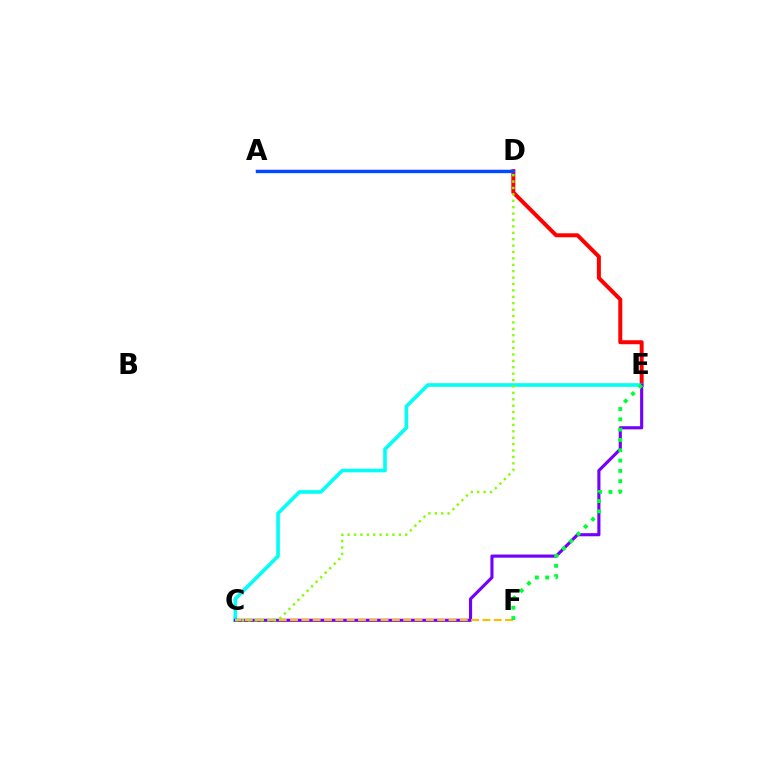{('D', 'E'): [{'color': '#ff0000', 'line_style': 'solid', 'thickness': 2.87}], ('C', 'E'): [{'color': '#00fff6', 'line_style': 'solid', 'thickness': 2.6}, {'color': '#7200ff', 'line_style': 'solid', 'thickness': 2.24}], ('A', 'D'): [{'color': '#ff00cf', 'line_style': 'solid', 'thickness': 1.65}, {'color': '#004bff', 'line_style': 'solid', 'thickness': 2.4}], ('C', 'F'): [{'color': '#ffbd00', 'line_style': 'dashed', 'thickness': 1.54}], ('E', 'F'): [{'color': '#00ff39', 'line_style': 'dotted', 'thickness': 2.8}], ('C', 'D'): [{'color': '#84ff00', 'line_style': 'dotted', 'thickness': 1.74}]}